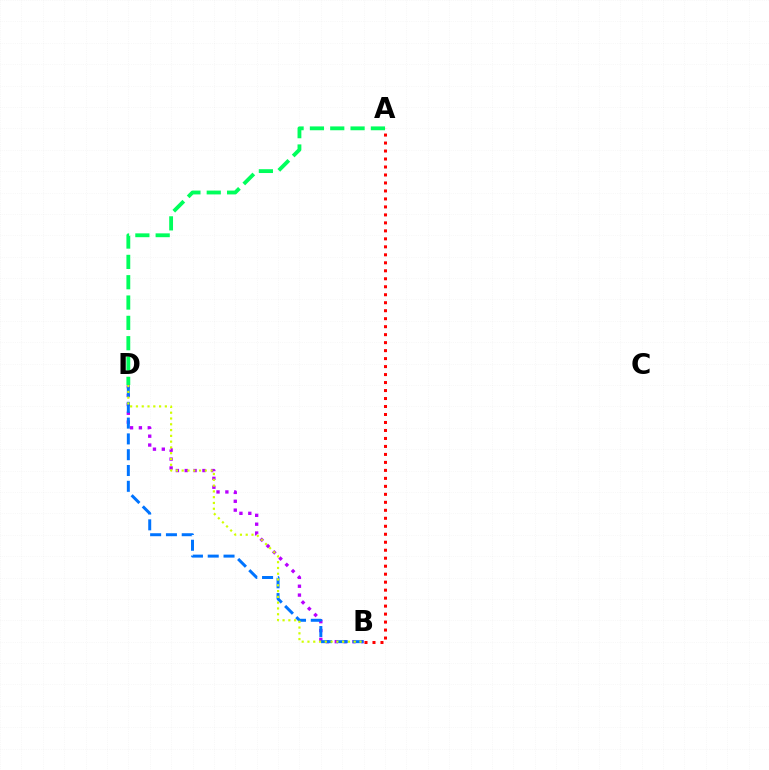{('B', 'D'): [{'color': '#b900ff', 'line_style': 'dotted', 'thickness': 2.41}, {'color': '#0074ff', 'line_style': 'dashed', 'thickness': 2.15}, {'color': '#d1ff00', 'line_style': 'dotted', 'thickness': 1.57}], ('A', 'D'): [{'color': '#00ff5c', 'line_style': 'dashed', 'thickness': 2.76}], ('A', 'B'): [{'color': '#ff0000', 'line_style': 'dotted', 'thickness': 2.17}]}